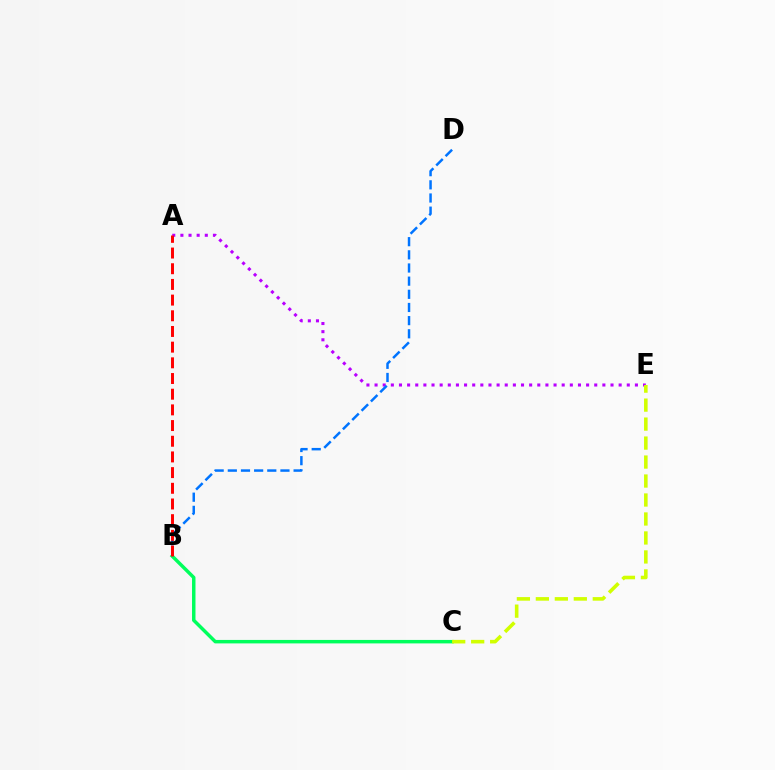{('A', 'E'): [{'color': '#b900ff', 'line_style': 'dotted', 'thickness': 2.21}], ('B', 'C'): [{'color': '#00ff5c', 'line_style': 'solid', 'thickness': 2.49}], ('C', 'E'): [{'color': '#d1ff00', 'line_style': 'dashed', 'thickness': 2.58}], ('B', 'D'): [{'color': '#0074ff', 'line_style': 'dashed', 'thickness': 1.79}], ('A', 'B'): [{'color': '#ff0000', 'line_style': 'dashed', 'thickness': 2.13}]}